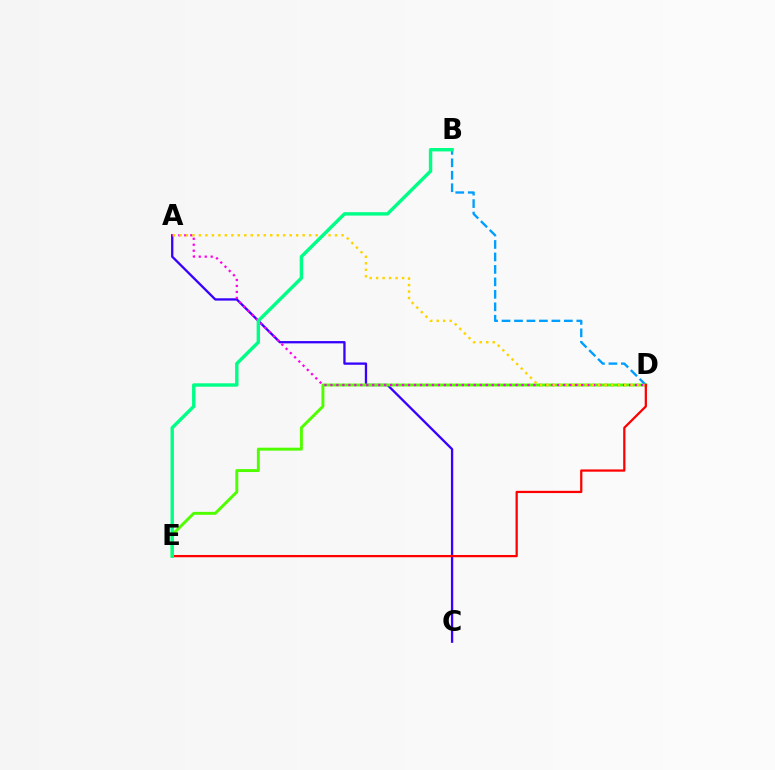{('A', 'C'): [{'color': '#3700ff', 'line_style': 'solid', 'thickness': 1.66}], ('D', 'E'): [{'color': '#4fff00', 'line_style': 'solid', 'thickness': 2.11}, {'color': '#ff0000', 'line_style': 'solid', 'thickness': 1.62}], ('A', 'D'): [{'color': '#ff00ed', 'line_style': 'dotted', 'thickness': 1.62}, {'color': '#ffd500', 'line_style': 'dotted', 'thickness': 1.76}], ('B', 'D'): [{'color': '#009eff', 'line_style': 'dashed', 'thickness': 1.69}], ('B', 'E'): [{'color': '#00ff86', 'line_style': 'solid', 'thickness': 2.45}]}